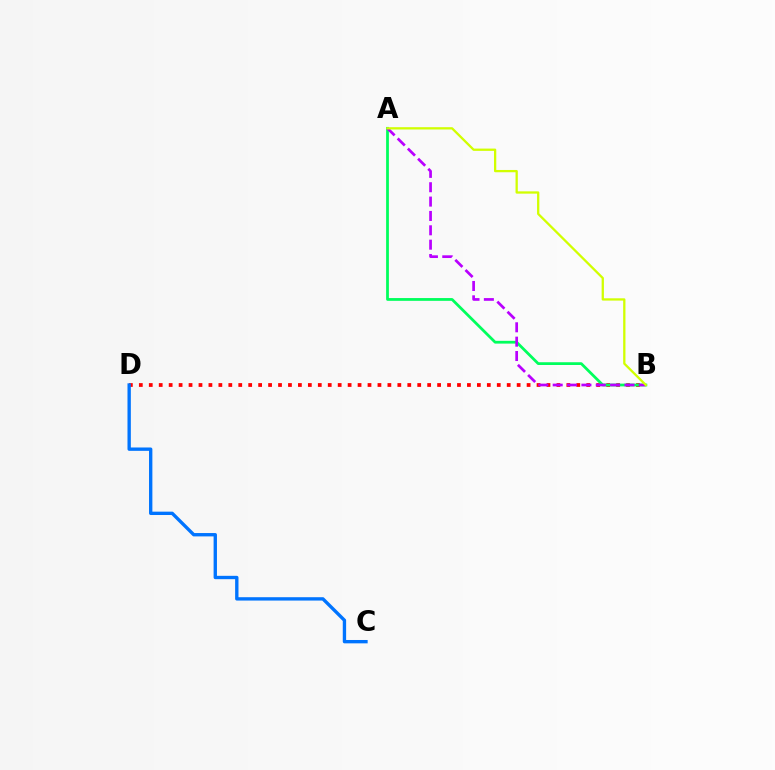{('B', 'D'): [{'color': '#ff0000', 'line_style': 'dotted', 'thickness': 2.7}], ('A', 'B'): [{'color': '#00ff5c', 'line_style': 'solid', 'thickness': 1.99}, {'color': '#b900ff', 'line_style': 'dashed', 'thickness': 1.95}, {'color': '#d1ff00', 'line_style': 'solid', 'thickness': 1.65}], ('C', 'D'): [{'color': '#0074ff', 'line_style': 'solid', 'thickness': 2.42}]}